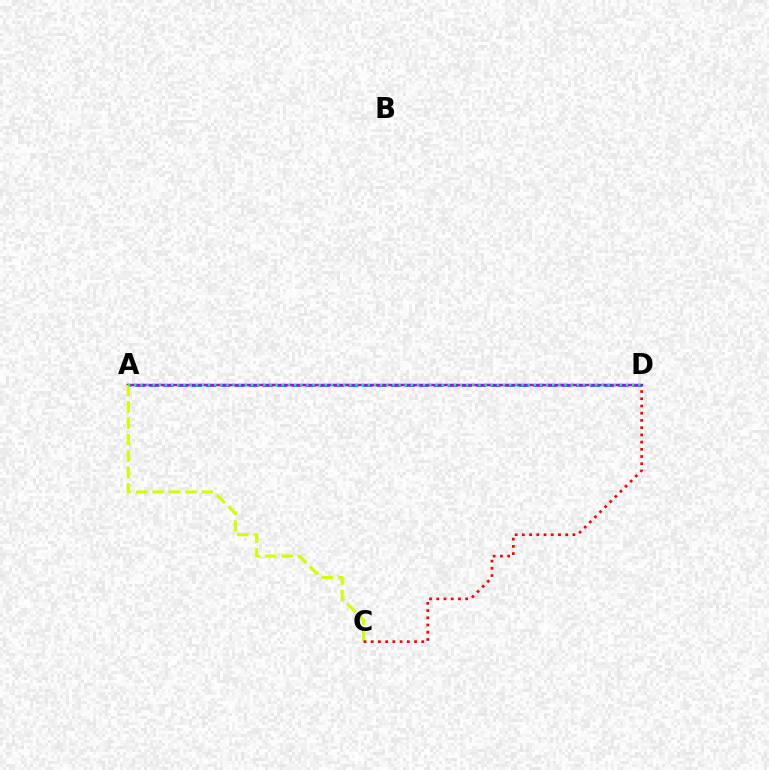{('A', 'D'): [{'color': '#0074ff', 'line_style': 'dashed', 'thickness': 1.93}, {'color': '#b900ff', 'line_style': 'solid', 'thickness': 1.79}, {'color': '#00ff5c', 'line_style': 'dotted', 'thickness': 1.67}], ('A', 'C'): [{'color': '#d1ff00', 'line_style': 'dashed', 'thickness': 2.23}], ('C', 'D'): [{'color': '#ff0000', 'line_style': 'dotted', 'thickness': 1.96}]}